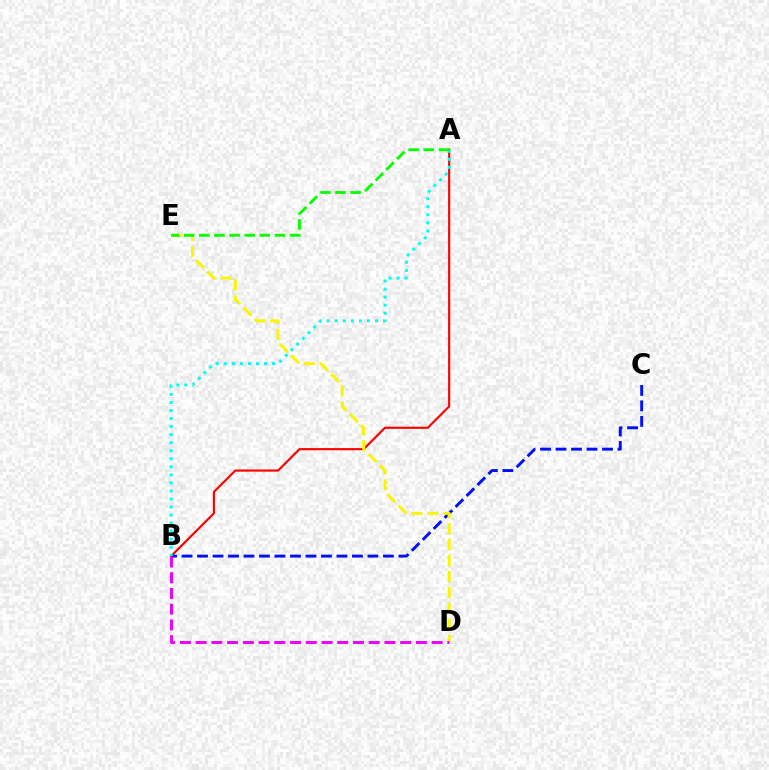{('A', 'B'): [{'color': '#ff0000', 'line_style': 'solid', 'thickness': 1.54}, {'color': '#00fff6', 'line_style': 'dotted', 'thickness': 2.19}], ('B', 'C'): [{'color': '#0010ff', 'line_style': 'dashed', 'thickness': 2.1}], ('D', 'E'): [{'color': '#fcf500', 'line_style': 'dashed', 'thickness': 2.17}], ('A', 'E'): [{'color': '#08ff00', 'line_style': 'dashed', 'thickness': 2.06}], ('B', 'D'): [{'color': '#ee00ff', 'line_style': 'dashed', 'thickness': 2.14}]}